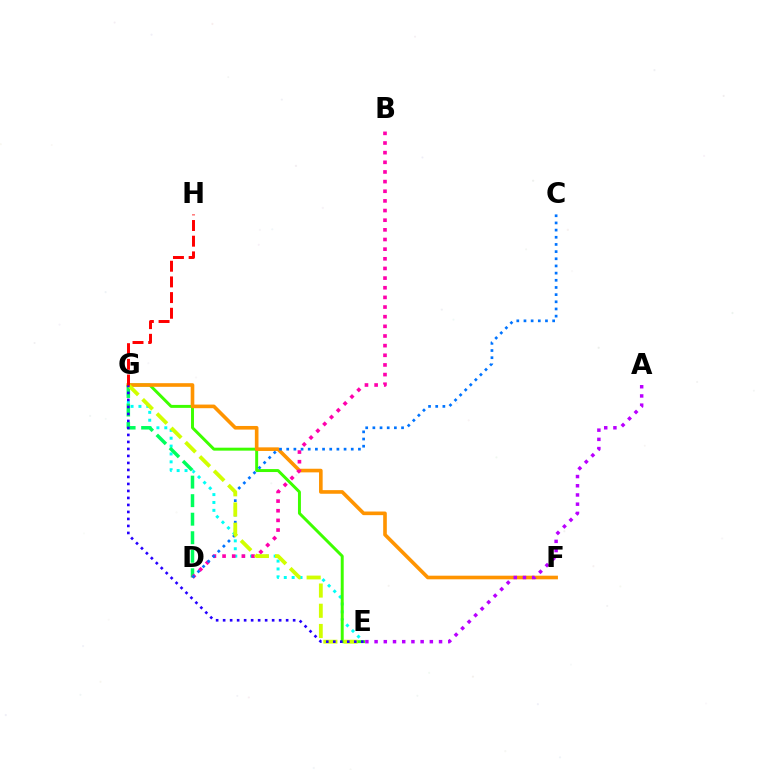{('E', 'G'): [{'color': '#00fff6', 'line_style': 'dotted', 'thickness': 2.14}, {'color': '#3dff00', 'line_style': 'solid', 'thickness': 2.13}, {'color': '#d1ff00', 'line_style': 'dashed', 'thickness': 2.75}, {'color': '#2500ff', 'line_style': 'dotted', 'thickness': 1.9}], ('D', 'G'): [{'color': '#00ff5c', 'line_style': 'dashed', 'thickness': 2.52}], ('F', 'G'): [{'color': '#ff9400', 'line_style': 'solid', 'thickness': 2.61}], ('B', 'D'): [{'color': '#ff00ac', 'line_style': 'dotted', 'thickness': 2.62}], ('C', 'D'): [{'color': '#0074ff', 'line_style': 'dotted', 'thickness': 1.95}], ('G', 'H'): [{'color': '#ff0000', 'line_style': 'dashed', 'thickness': 2.13}], ('A', 'E'): [{'color': '#b900ff', 'line_style': 'dotted', 'thickness': 2.5}]}